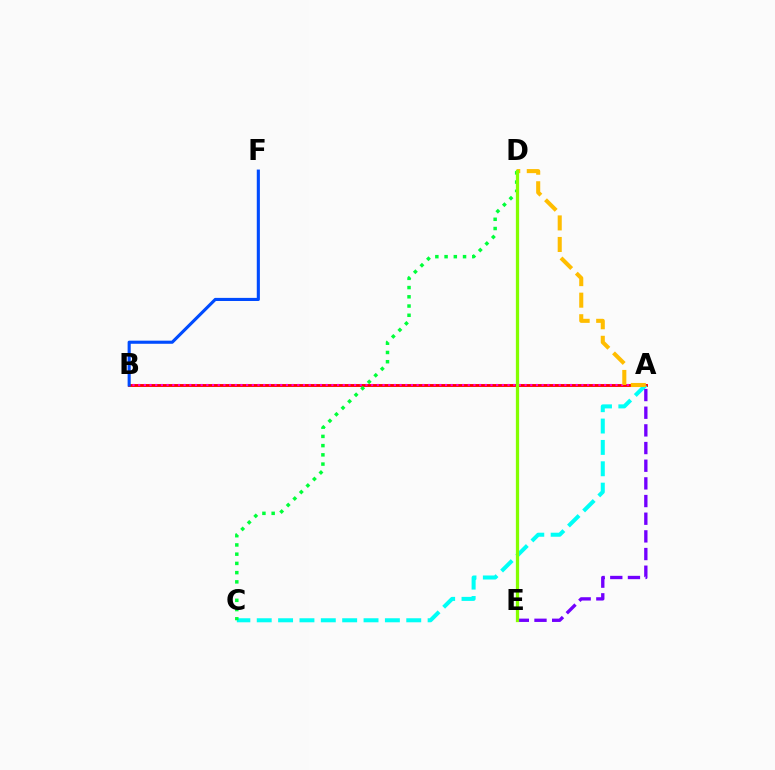{('A', 'B'): [{'color': '#ff0000', 'line_style': 'solid', 'thickness': 2.07}, {'color': '#ff00cf', 'line_style': 'dotted', 'thickness': 1.54}], ('A', 'C'): [{'color': '#00fff6', 'line_style': 'dashed', 'thickness': 2.9}], ('A', 'E'): [{'color': '#7200ff', 'line_style': 'dashed', 'thickness': 2.4}], ('A', 'D'): [{'color': '#ffbd00', 'line_style': 'dashed', 'thickness': 2.93}], ('C', 'D'): [{'color': '#00ff39', 'line_style': 'dotted', 'thickness': 2.51}], ('B', 'F'): [{'color': '#004bff', 'line_style': 'solid', 'thickness': 2.24}], ('D', 'E'): [{'color': '#84ff00', 'line_style': 'solid', 'thickness': 2.34}]}